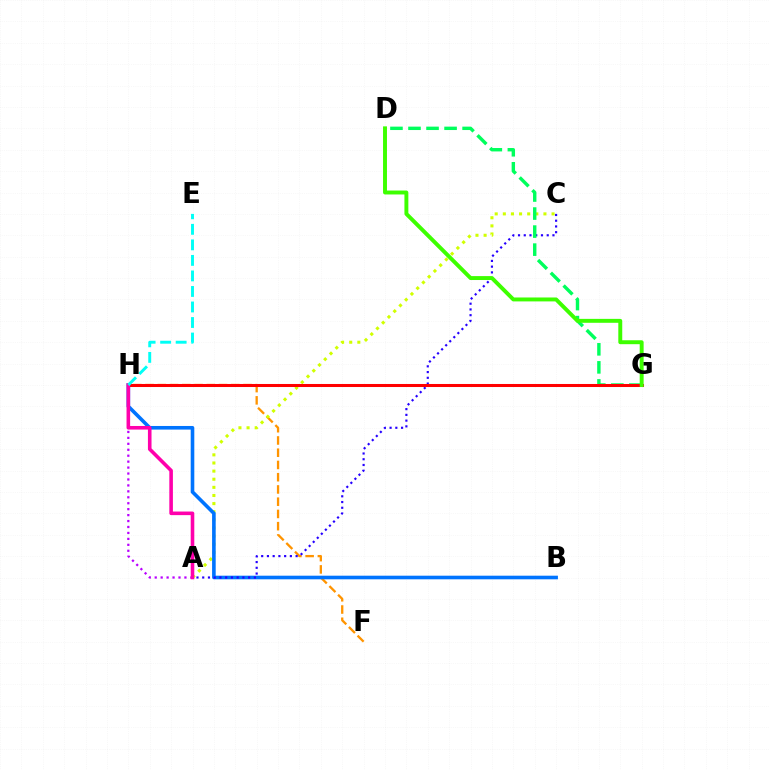{('F', 'H'): [{'color': '#ff9400', 'line_style': 'dashed', 'thickness': 1.66}], ('A', 'C'): [{'color': '#d1ff00', 'line_style': 'dotted', 'thickness': 2.21}, {'color': '#2500ff', 'line_style': 'dotted', 'thickness': 1.56}], ('A', 'H'): [{'color': '#b900ff', 'line_style': 'dotted', 'thickness': 1.61}, {'color': '#ff00ac', 'line_style': 'solid', 'thickness': 2.59}], ('B', 'H'): [{'color': '#0074ff', 'line_style': 'solid', 'thickness': 2.6}], ('D', 'G'): [{'color': '#00ff5c', 'line_style': 'dashed', 'thickness': 2.45}, {'color': '#3dff00', 'line_style': 'solid', 'thickness': 2.83}], ('G', 'H'): [{'color': '#ff0000', 'line_style': 'solid', 'thickness': 2.19}], ('E', 'H'): [{'color': '#00fff6', 'line_style': 'dashed', 'thickness': 2.11}]}